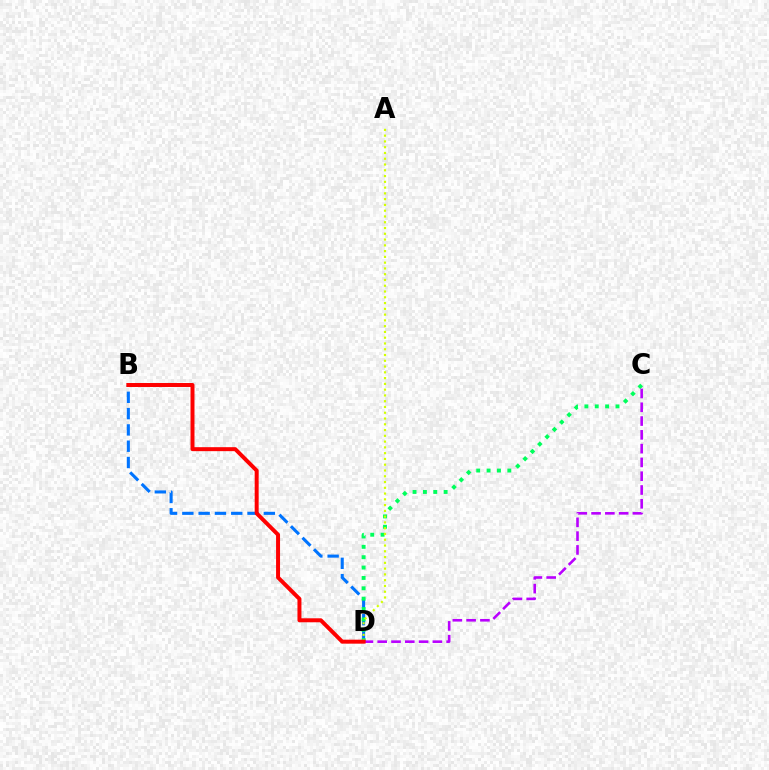{('B', 'D'): [{'color': '#0074ff', 'line_style': 'dashed', 'thickness': 2.21}, {'color': '#ff0000', 'line_style': 'solid', 'thickness': 2.86}], ('C', 'D'): [{'color': '#00ff5c', 'line_style': 'dotted', 'thickness': 2.82}, {'color': '#b900ff', 'line_style': 'dashed', 'thickness': 1.87}], ('A', 'D'): [{'color': '#d1ff00', 'line_style': 'dotted', 'thickness': 1.57}]}